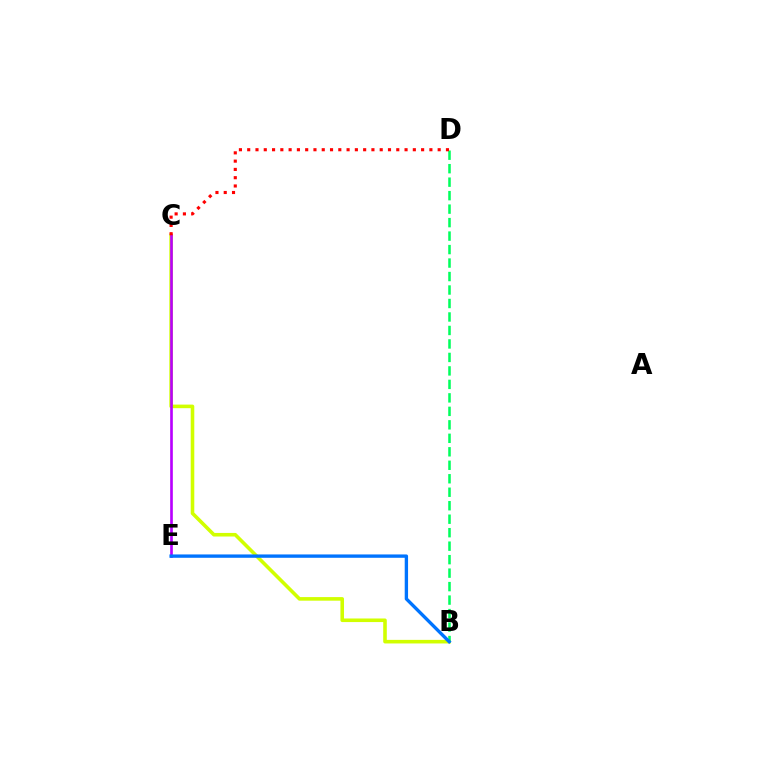{('B', 'C'): [{'color': '#d1ff00', 'line_style': 'solid', 'thickness': 2.58}], ('B', 'D'): [{'color': '#00ff5c', 'line_style': 'dashed', 'thickness': 1.83}], ('C', 'E'): [{'color': '#b900ff', 'line_style': 'solid', 'thickness': 1.92}], ('C', 'D'): [{'color': '#ff0000', 'line_style': 'dotted', 'thickness': 2.25}], ('B', 'E'): [{'color': '#0074ff', 'line_style': 'solid', 'thickness': 2.41}]}